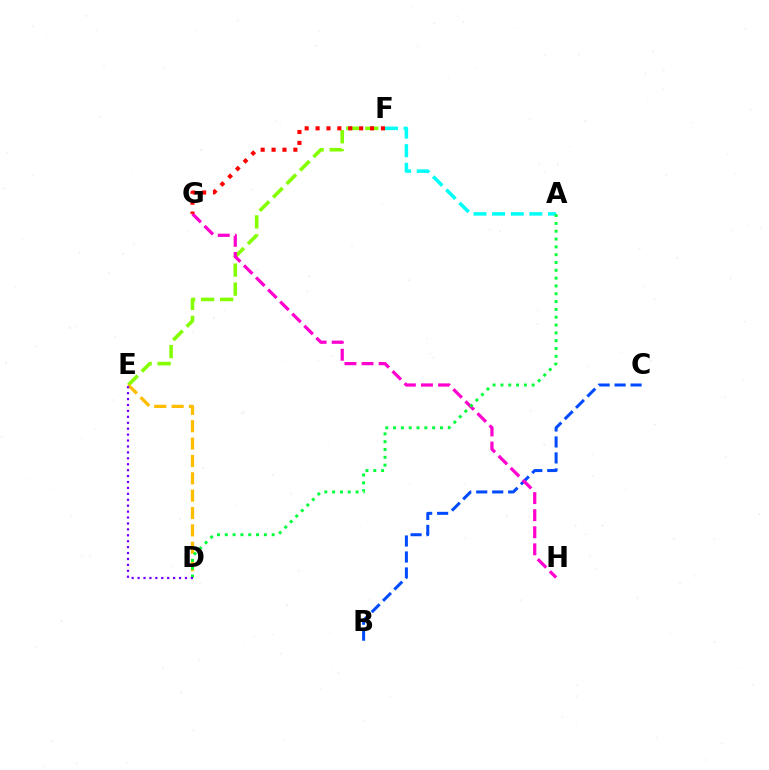{('E', 'F'): [{'color': '#84ff00', 'line_style': 'dashed', 'thickness': 2.58}], ('D', 'E'): [{'color': '#ffbd00', 'line_style': 'dashed', 'thickness': 2.36}, {'color': '#7200ff', 'line_style': 'dotted', 'thickness': 1.61}], ('B', 'C'): [{'color': '#004bff', 'line_style': 'dashed', 'thickness': 2.17}], ('G', 'H'): [{'color': '#ff00cf', 'line_style': 'dashed', 'thickness': 2.32}], ('A', 'F'): [{'color': '#00fff6', 'line_style': 'dashed', 'thickness': 2.53}], ('A', 'D'): [{'color': '#00ff39', 'line_style': 'dotted', 'thickness': 2.12}], ('F', 'G'): [{'color': '#ff0000', 'line_style': 'dotted', 'thickness': 2.96}]}